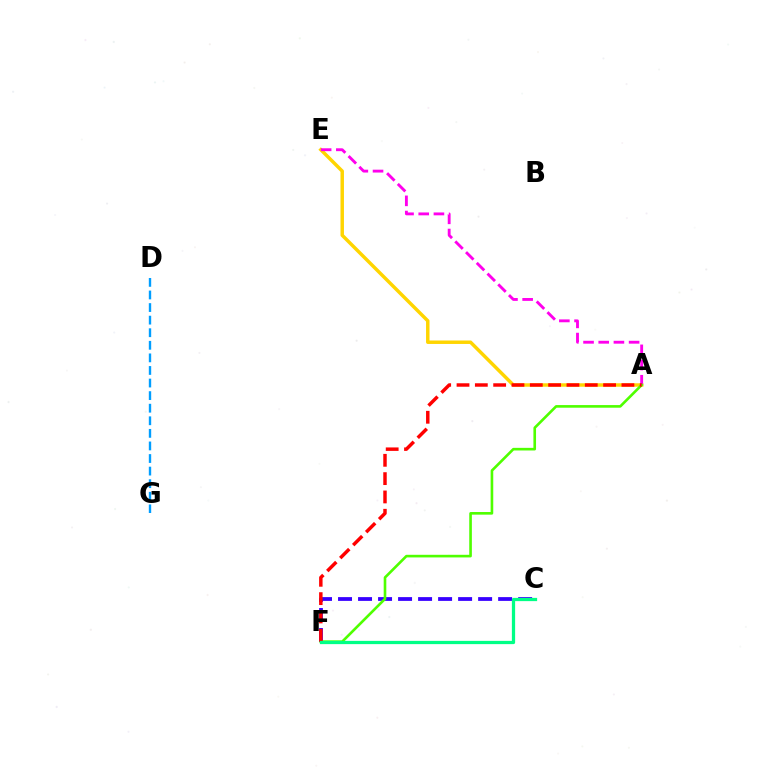{('A', 'E'): [{'color': '#ffd500', 'line_style': 'solid', 'thickness': 2.49}, {'color': '#ff00ed', 'line_style': 'dashed', 'thickness': 2.06}], ('C', 'F'): [{'color': '#3700ff', 'line_style': 'dashed', 'thickness': 2.72}, {'color': '#00ff86', 'line_style': 'solid', 'thickness': 2.34}], ('D', 'G'): [{'color': '#009eff', 'line_style': 'dashed', 'thickness': 1.71}], ('A', 'F'): [{'color': '#4fff00', 'line_style': 'solid', 'thickness': 1.89}, {'color': '#ff0000', 'line_style': 'dashed', 'thickness': 2.49}]}